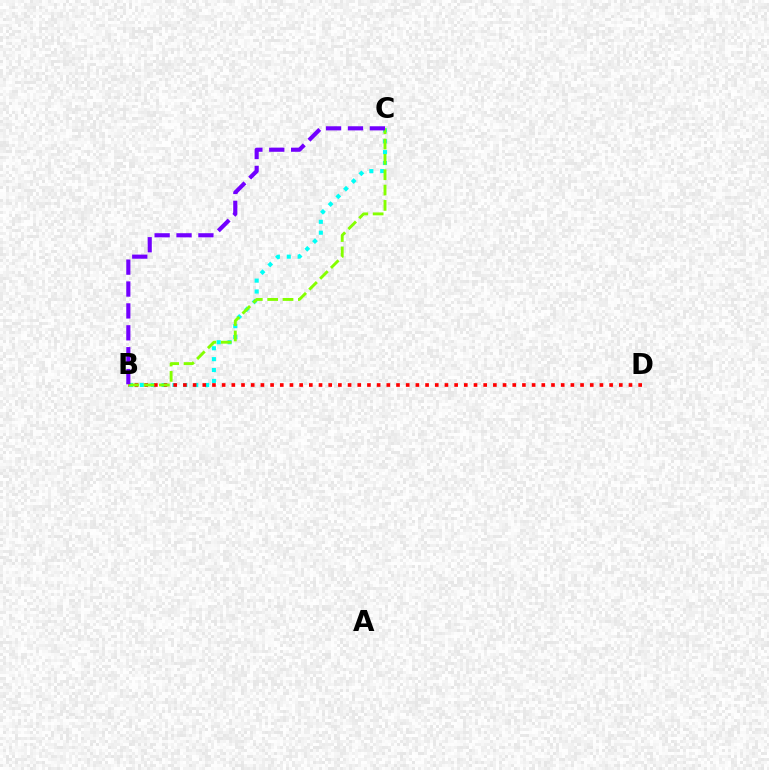{('B', 'C'): [{'color': '#00fff6', 'line_style': 'dotted', 'thickness': 2.96}, {'color': '#84ff00', 'line_style': 'dashed', 'thickness': 2.08}, {'color': '#7200ff', 'line_style': 'dashed', 'thickness': 2.97}], ('B', 'D'): [{'color': '#ff0000', 'line_style': 'dotted', 'thickness': 2.63}]}